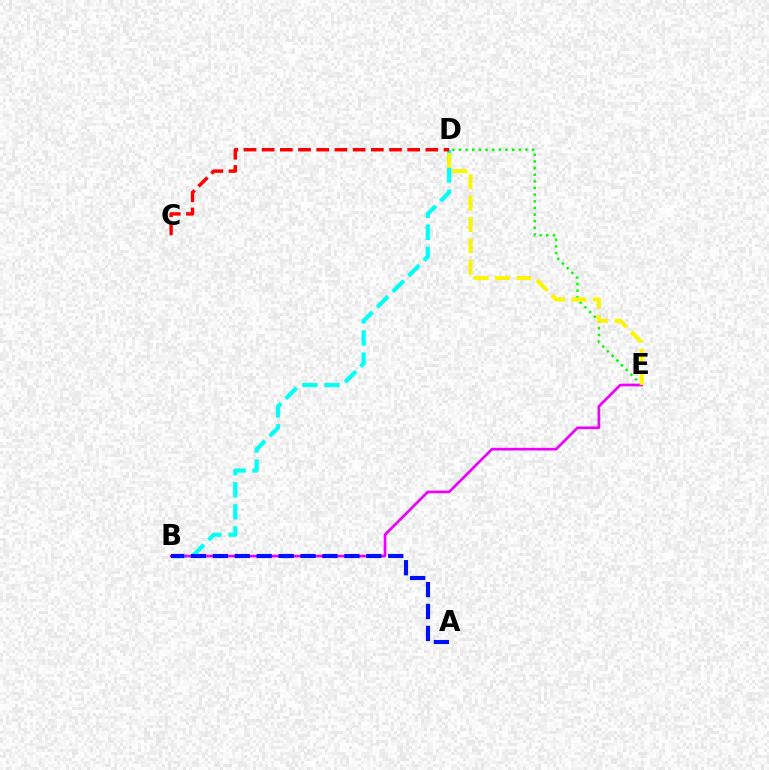{('D', 'E'): [{'color': '#08ff00', 'line_style': 'dotted', 'thickness': 1.81}, {'color': '#fcf500', 'line_style': 'dashed', 'thickness': 2.9}], ('B', 'D'): [{'color': '#00fff6', 'line_style': 'dashed', 'thickness': 3.0}], ('C', 'D'): [{'color': '#ff0000', 'line_style': 'dashed', 'thickness': 2.47}], ('B', 'E'): [{'color': '#ee00ff', 'line_style': 'solid', 'thickness': 1.93}], ('A', 'B'): [{'color': '#0010ff', 'line_style': 'dashed', 'thickness': 2.98}]}